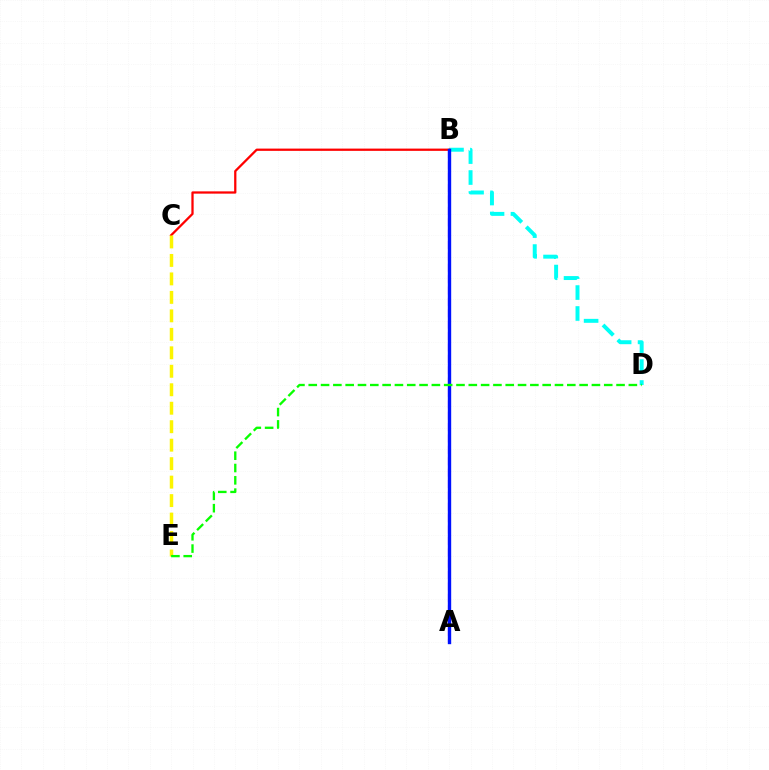{('B', 'D'): [{'color': '#00fff6', 'line_style': 'dashed', 'thickness': 2.85}], ('B', 'C'): [{'color': '#ff0000', 'line_style': 'solid', 'thickness': 1.63}], ('A', 'B'): [{'color': '#ee00ff', 'line_style': 'dashed', 'thickness': 1.55}, {'color': '#0010ff', 'line_style': 'solid', 'thickness': 2.43}], ('C', 'E'): [{'color': '#fcf500', 'line_style': 'dashed', 'thickness': 2.51}], ('D', 'E'): [{'color': '#08ff00', 'line_style': 'dashed', 'thickness': 1.67}]}